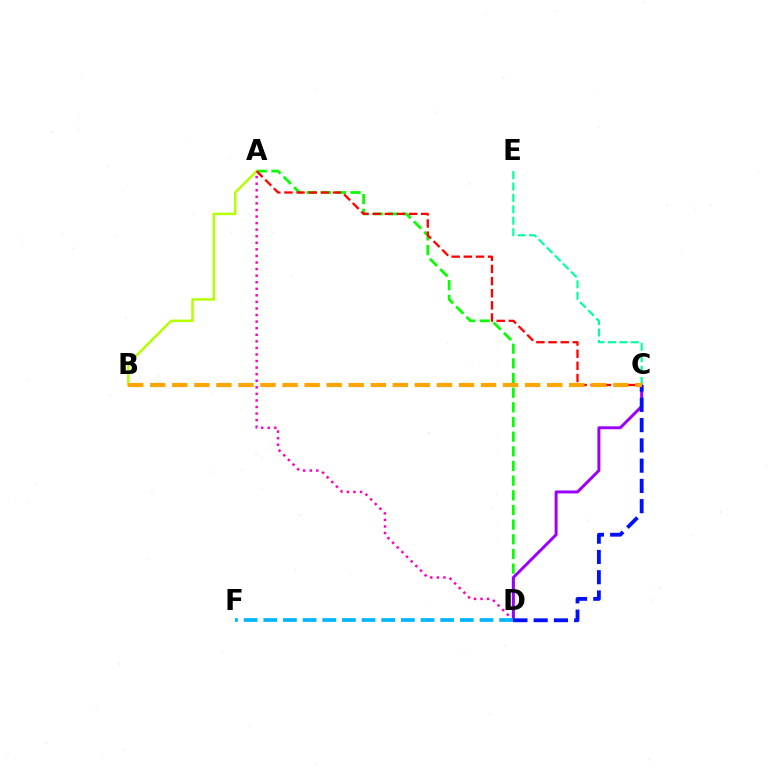{('A', 'D'): [{'color': '#ff00bd', 'line_style': 'dotted', 'thickness': 1.78}, {'color': '#08ff00', 'line_style': 'dashed', 'thickness': 1.99}], ('C', 'D'): [{'color': '#9b00ff', 'line_style': 'solid', 'thickness': 2.14}, {'color': '#0010ff', 'line_style': 'dashed', 'thickness': 2.75}], ('C', 'E'): [{'color': '#00ff9d', 'line_style': 'dashed', 'thickness': 1.55}], ('D', 'F'): [{'color': '#00b5ff', 'line_style': 'dashed', 'thickness': 2.67}], ('A', 'B'): [{'color': '#b3ff00', 'line_style': 'solid', 'thickness': 1.78}], ('A', 'C'): [{'color': '#ff0000', 'line_style': 'dashed', 'thickness': 1.65}], ('B', 'C'): [{'color': '#ffa500', 'line_style': 'dashed', 'thickness': 3.0}]}